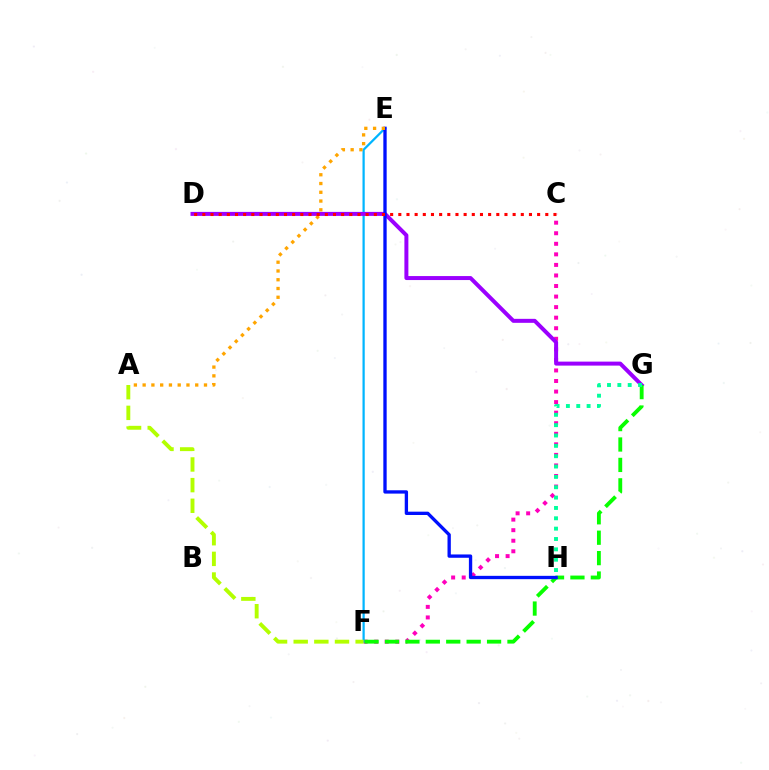{('C', 'F'): [{'color': '#ff00bd', 'line_style': 'dotted', 'thickness': 2.87}], ('E', 'F'): [{'color': '#00b5ff', 'line_style': 'solid', 'thickness': 1.61}], ('D', 'G'): [{'color': '#9b00ff', 'line_style': 'solid', 'thickness': 2.87}], ('F', 'G'): [{'color': '#08ff00', 'line_style': 'dashed', 'thickness': 2.77}], ('E', 'H'): [{'color': '#0010ff', 'line_style': 'solid', 'thickness': 2.4}], ('A', 'E'): [{'color': '#ffa500', 'line_style': 'dotted', 'thickness': 2.38}], ('C', 'D'): [{'color': '#ff0000', 'line_style': 'dotted', 'thickness': 2.22}], ('G', 'H'): [{'color': '#00ff9d', 'line_style': 'dotted', 'thickness': 2.81}], ('A', 'F'): [{'color': '#b3ff00', 'line_style': 'dashed', 'thickness': 2.81}]}